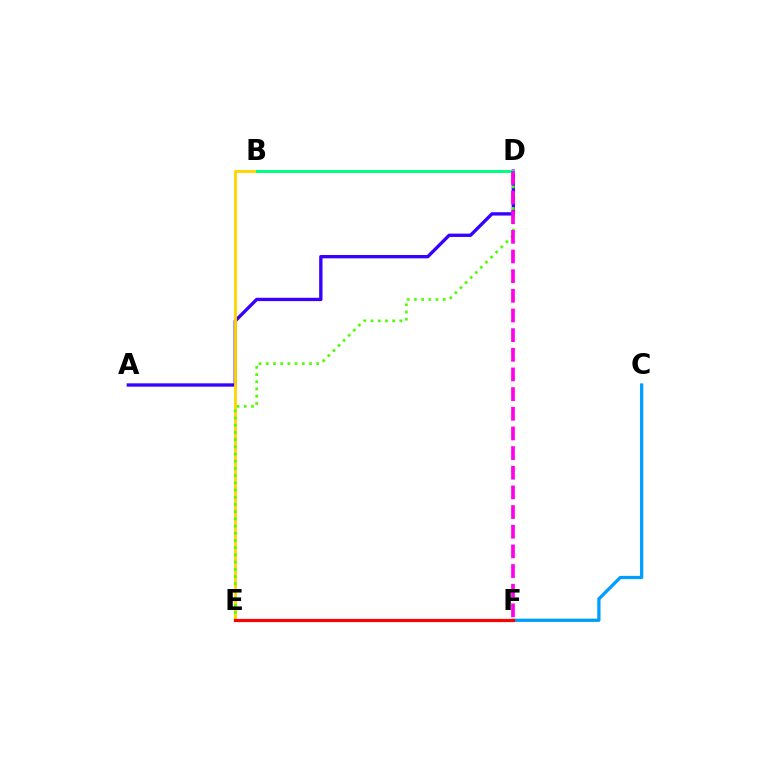{('A', 'D'): [{'color': '#3700ff', 'line_style': 'solid', 'thickness': 2.4}], ('B', 'E'): [{'color': '#ffd500', 'line_style': 'solid', 'thickness': 2.05}], ('C', 'F'): [{'color': '#009eff', 'line_style': 'solid', 'thickness': 2.35}], ('D', 'E'): [{'color': '#4fff00', 'line_style': 'dotted', 'thickness': 1.96}], ('B', 'D'): [{'color': '#00ff86', 'line_style': 'solid', 'thickness': 2.15}], ('E', 'F'): [{'color': '#ff0000', 'line_style': 'solid', 'thickness': 2.29}], ('D', 'F'): [{'color': '#ff00ed', 'line_style': 'dashed', 'thickness': 2.67}]}